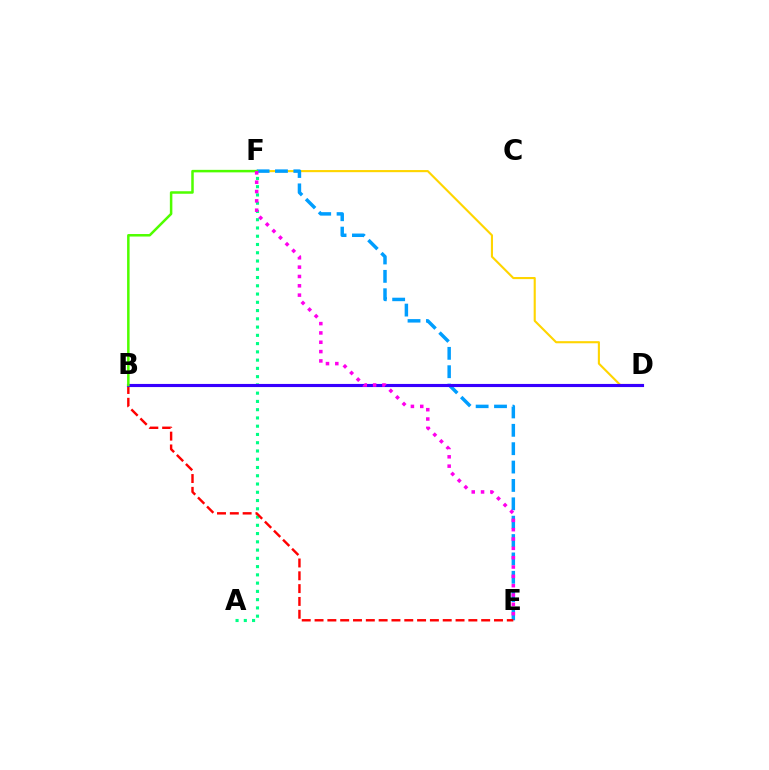{('D', 'F'): [{'color': '#ffd500', 'line_style': 'solid', 'thickness': 1.53}], ('A', 'F'): [{'color': '#00ff86', 'line_style': 'dotted', 'thickness': 2.24}], ('E', 'F'): [{'color': '#009eff', 'line_style': 'dashed', 'thickness': 2.5}, {'color': '#ff00ed', 'line_style': 'dotted', 'thickness': 2.54}], ('B', 'E'): [{'color': '#ff0000', 'line_style': 'dashed', 'thickness': 1.74}], ('B', 'D'): [{'color': '#3700ff', 'line_style': 'solid', 'thickness': 2.25}], ('B', 'F'): [{'color': '#4fff00', 'line_style': 'solid', 'thickness': 1.81}]}